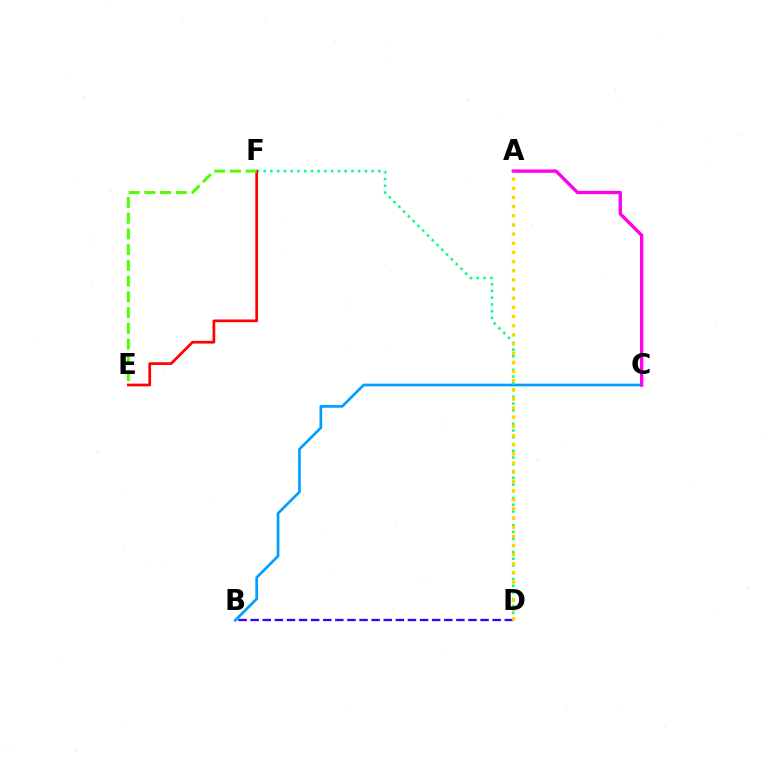{('B', 'C'): [{'color': '#009eff', 'line_style': 'solid', 'thickness': 1.94}], ('D', 'F'): [{'color': '#00ff86', 'line_style': 'dotted', 'thickness': 1.83}], ('E', 'F'): [{'color': '#ff0000', 'line_style': 'solid', 'thickness': 1.95}, {'color': '#4fff00', 'line_style': 'dashed', 'thickness': 2.14}], ('B', 'D'): [{'color': '#3700ff', 'line_style': 'dashed', 'thickness': 1.64}], ('A', 'C'): [{'color': '#ff00ed', 'line_style': 'solid', 'thickness': 2.41}], ('A', 'D'): [{'color': '#ffd500', 'line_style': 'dotted', 'thickness': 2.49}]}